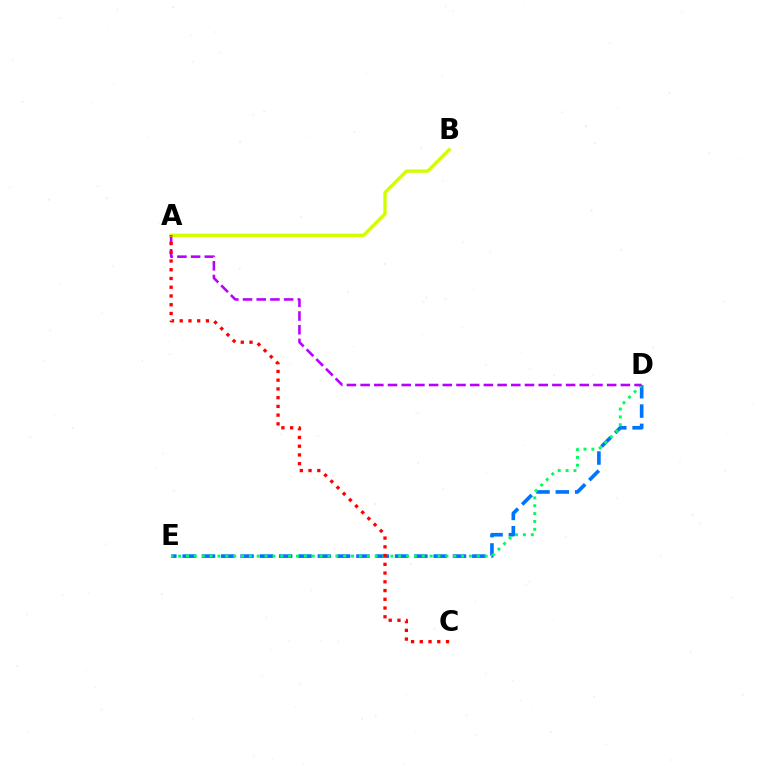{('D', 'E'): [{'color': '#0074ff', 'line_style': 'dashed', 'thickness': 2.62}, {'color': '#00ff5c', 'line_style': 'dotted', 'thickness': 2.14}], ('A', 'D'): [{'color': '#b900ff', 'line_style': 'dashed', 'thickness': 1.86}], ('A', 'B'): [{'color': '#d1ff00', 'line_style': 'solid', 'thickness': 2.4}], ('A', 'C'): [{'color': '#ff0000', 'line_style': 'dotted', 'thickness': 2.38}]}